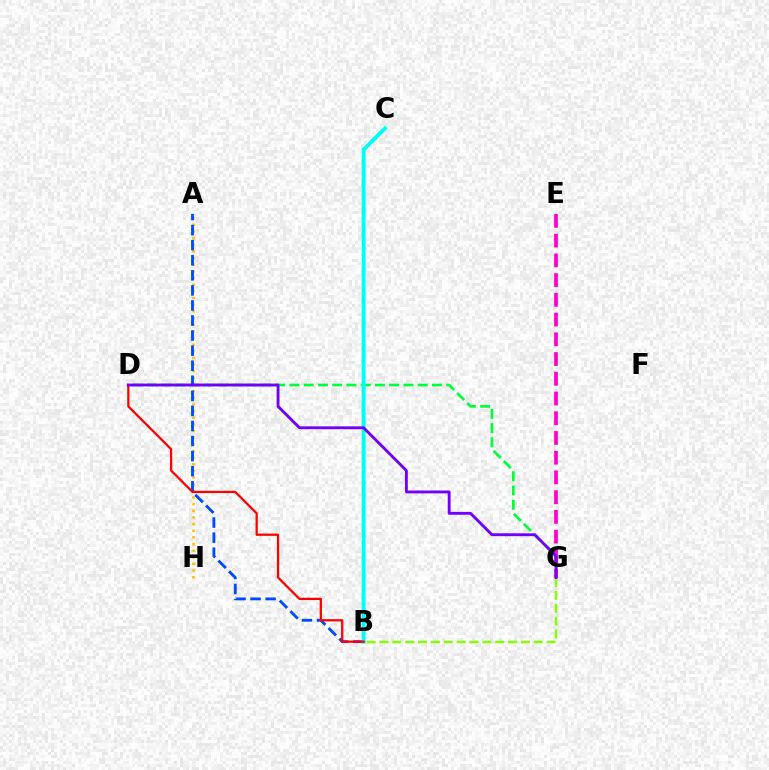{('A', 'H'): [{'color': '#ffbd00', 'line_style': 'dotted', 'thickness': 1.81}], ('D', 'G'): [{'color': '#00ff39', 'line_style': 'dashed', 'thickness': 1.94}, {'color': '#7200ff', 'line_style': 'solid', 'thickness': 2.06}], ('A', 'B'): [{'color': '#004bff', 'line_style': 'dashed', 'thickness': 2.05}], ('B', 'C'): [{'color': '#00fff6', 'line_style': 'solid', 'thickness': 2.84}], ('E', 'G'): [{'color': '#ff00cf', 'line_style': 'dashed', 'thickness': 2.68}], ('B', 'G'): [{'color': '#84ff00', 'line_style': 'dashed', 'thickness': 1.75}], ('B', 'D'): [{'color': '#ff0000', 'line_style': 'solid', 'thickness': 1.63}]}